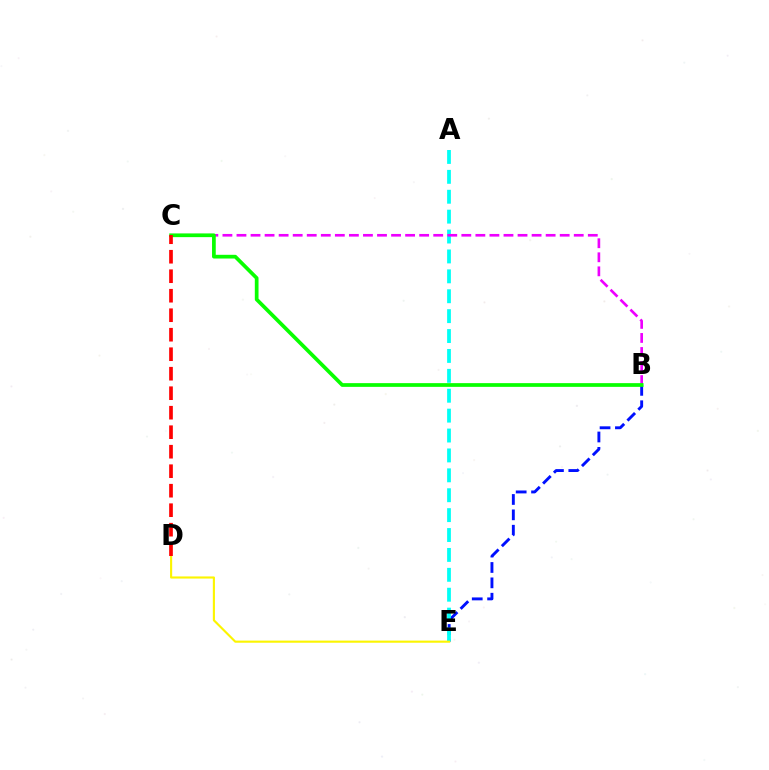{('B', 'E'): [{'color': '#0010ff', 'line_style': 'dashed', 'thickness': 2.09}], ('A', 'E'): [{'color': '#00fff6', 'line_style': 'dashed', 'thickness': 2.7}], ('B', 'C'): [{'color': '#ee00ff', 'line_style': 'dashed', 'thickness': 1.91}, {'color': '#08ff00', 'line_style': 'solid', 'thickness': 2.68}], ('D', 'E'): [{'color': '#fcf500', 'line_style': 'solid', 'thickness': 1.53}], ('C', 'D'): [{'color': '#ff0000', 'line_style': 'dashed', 'thickness': 2.65}]}